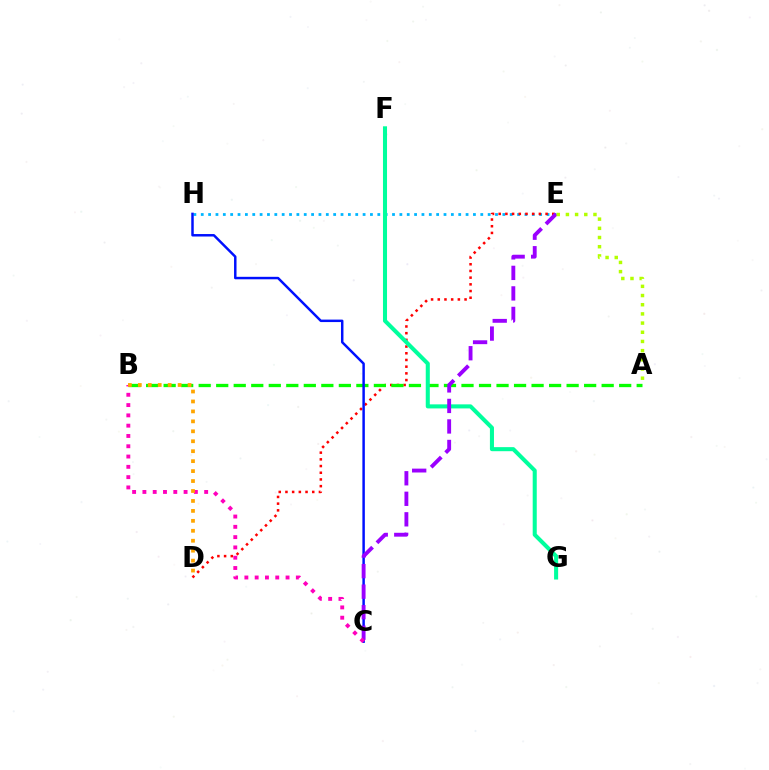{('E', 'H'): [{'color': '#00b5ff', 'line_style': 'dotted', 'thickness': 2.0}], ('D', 'E'): [{'color': '#ff0000', 'line_style': 'dotted', 'thickness': 1.82}], ('A', 'B'): [{'color': '#08ff00', 'line_style': 'dashed', 'thickness': 2.38}], ('F', 'G'): [{'color': '#00ff9d', 'line_style': 'solid', 'thickness': 2.92}], ('C', 'H'): [{'color': '#0010ff', 'line_style': 'solid', 'thickness': 1.78}], ('C', 'E'): [{'color': '#9b00ff', 'line_style': 'dashed', 'thickness': 2.79}], ('B', 'C'): [{'color': '#ff00bd', 'line_style': 'dotted', 'thickness': 2.8}], ('A', 'E'): [{'color': '#b3ff00', 'line_style': 'dotted', 'thickness': 2.5}], ('B', 'D'): [{'color': '#ffa500', 'line_style': 'dotted', 'thickness': 2.7}]}